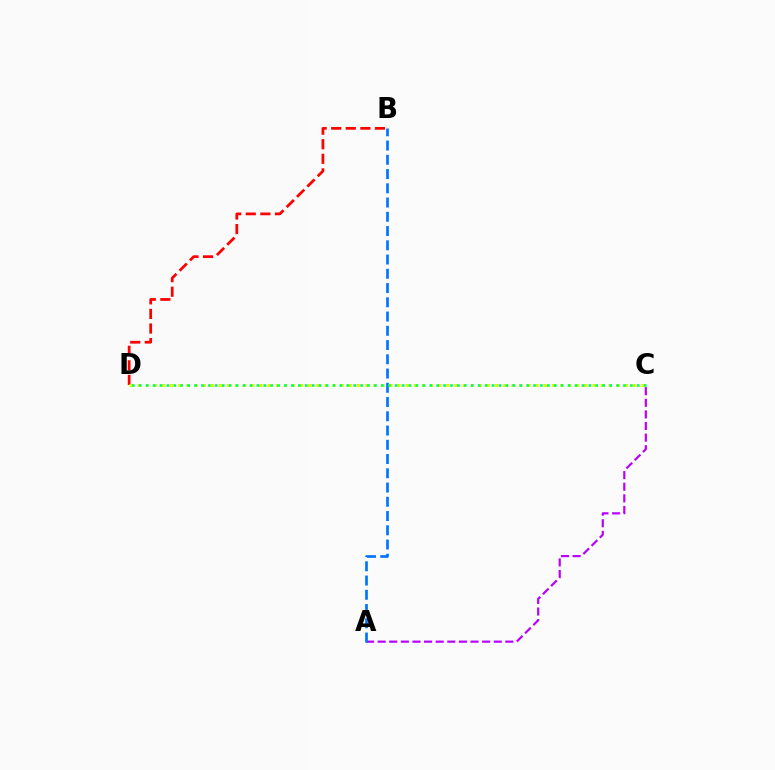{('A', 'C'): [{'color': '#b900ff', 'line_style': 'dashed', 'thickness': 1.58}], ('B', 'D'): [{'color': '#ff0000', 'line_style': 'dashed', 'thickness': 1.98}], ('C', 'D'): [{'color': '#d1ff00', 'line_style': 'dotted', 'thickness': 2.21}, {'color': '#00ff5c', 'line_style': 'dotted', 'thickness': 1.88}], ('A', 'B'): [{'color': '#0074ff', 'line_style': 'dashed', 'thickness': 1.94}]}